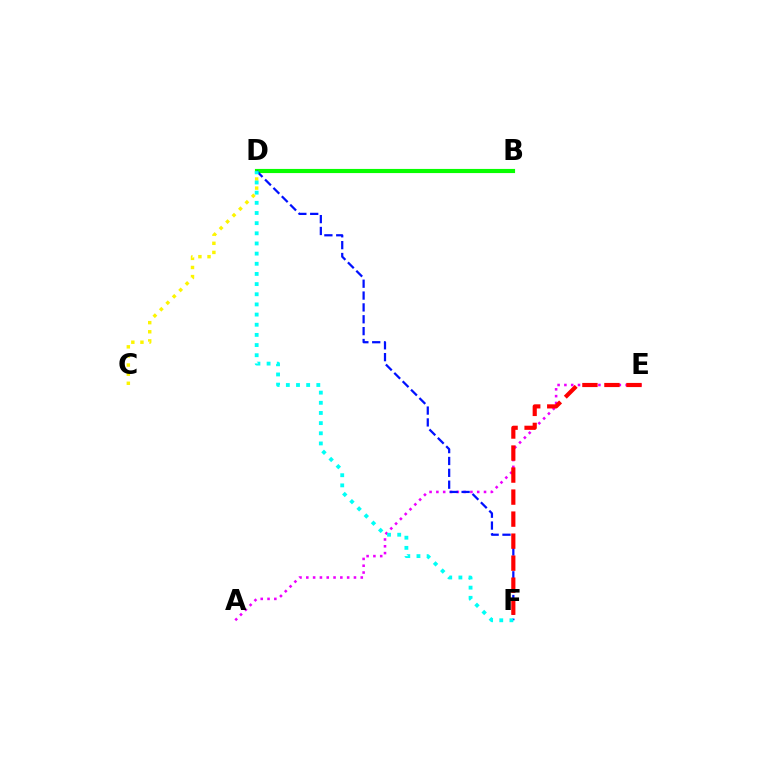{('A', 'E'): [{'color': '#ee00ff', 'line_style': 'dotted', 'thickness': 1.85}], ('C', 'D'): [{'color': '#fcf500', 'line_style': 'dotted', 'thickness': 2.48}], ('B', 'D'): [{'color': '#08ff00', 'line_style': 'solid', 'thickness': 2.98}], ('D', 'F'): [{'color': '#0010ff', 'line_style': 'dashed', 'thickness': 1.61}, {'color': '#00fff6', 'line_style': 'dotted', 'thickness': 2.76}], ('E', 'F'): [{'color': '#ff0000', 'line_style': 'dashed', 'thickness': 2.99}]}